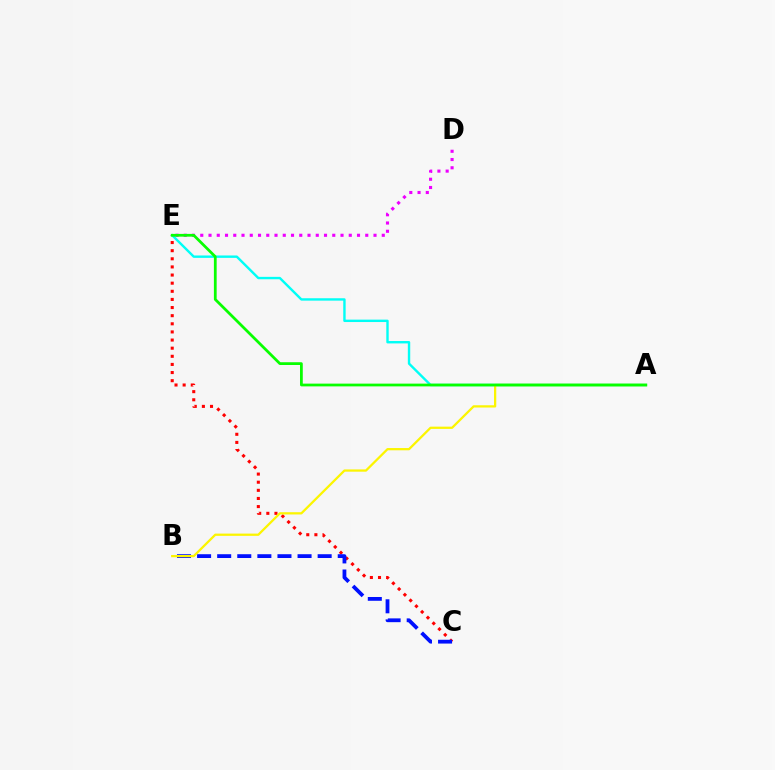{('D', 'E'): [{'color': '#ee00ff', 'line_style': 'dotted', 'thickness': 2.24}], ('C', 'E'): [{'color': '#ff0000', 'line_style': 'dotted', 'thickness': 2.21}], ('B', 'C'): [{'color': '#0010ff', 'line_style': 'dashed', 'thickness': 2.73}], ('A', 'E'): [{'color': '#00fff6', 'line_style': 'solid', 'thickness': 1.73}, {'color': '#08ff00', 'line_style': 'solid', 'thickness': 1.99}], ('A', 'B'): [{'color': '#fcf500', 'line_style': 'solid', 'thickness': 1.63}]}